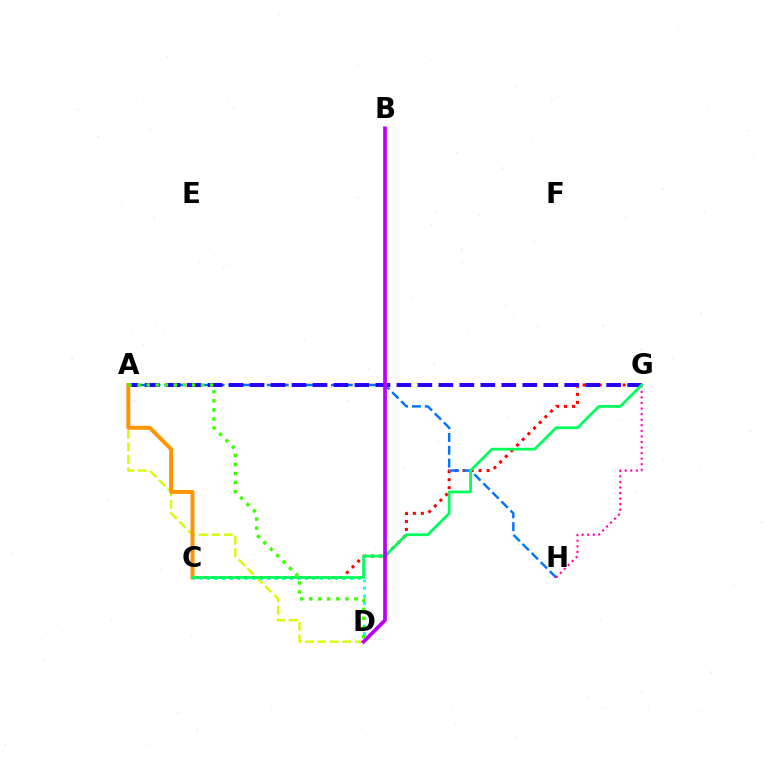{('A', 'D'): [{'color': '#d1ff00', 'line_style': 'dashed', 'thickness': 1.7}, {'color': '#3dff00', 'line_style': 'dotted', 'thickness': 2.46}], ('C', 'G'): [{'color': '#ff0000', 'line_style': 'dotted', 'thickness': 2.17}, {'color': '#00ff5c', 'line_style': 'solid', 'thickness': 1.99}], ('A', 'H'): [{'color': '#0074ff', 'line_style': 'dashed', 'thickness': 1.74}], ('C', 'D'): [{'color': '#00fff6', 'line_style': 'dotted', 'thickness': 2.05}], ('A', 'G'): [{'color': '#2500ff', 'line_style': 'dashed', 'thickness': 2.85}], ('A', 'C'): [{'color': '#ff9400', 'line_style': 'solid', 'thickness': 2.82}], ('G', 'H'): [{'color': '#ff00ac', 'line_style': 'dotted', 'thickness': 1.51}], ('B', 'D'): [{'color': '#b900ff', 'line_style': 'solid', 'thickness': 2.68}]}